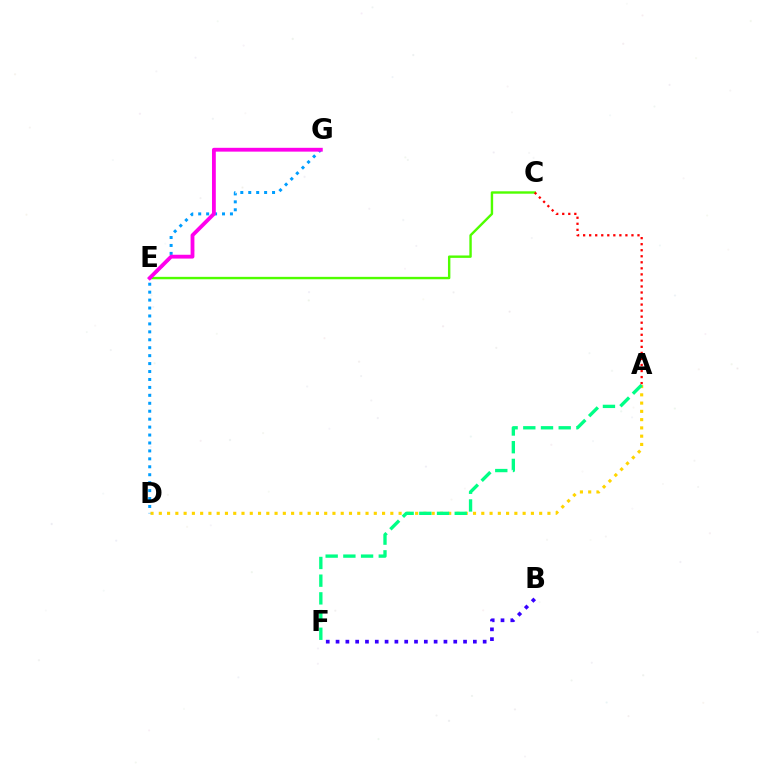{('A', 'D'): [{'color': '#ffd500', 'line_style': 'dotted', 'thickness': 2.25}], ('C', 'E'): [{'color': '#4fff00', 'line_style': 'solid', 'thickness': 1.73}], ('A', 'F'): [{'color': '#00ff86', 'line_style': 'dashed', 'thickness': 2.4}], ('A', 'C'): [{'color': '#ff0000', 'line_style': 'dotted', 'thickness': 1.64}], ('D', 'G'): [{'color': '#009eff', 'line_style': 'dotted', 'thickness': 2.16}], ('E', 'G'): [{'color': '#ff00ed', 'line_style': 'solid', 'thickness': 2.75}], ('B', 'F'): [{'color': '#3700ff', 'line_style': 'dotted', 'thickness': 2.66}]}